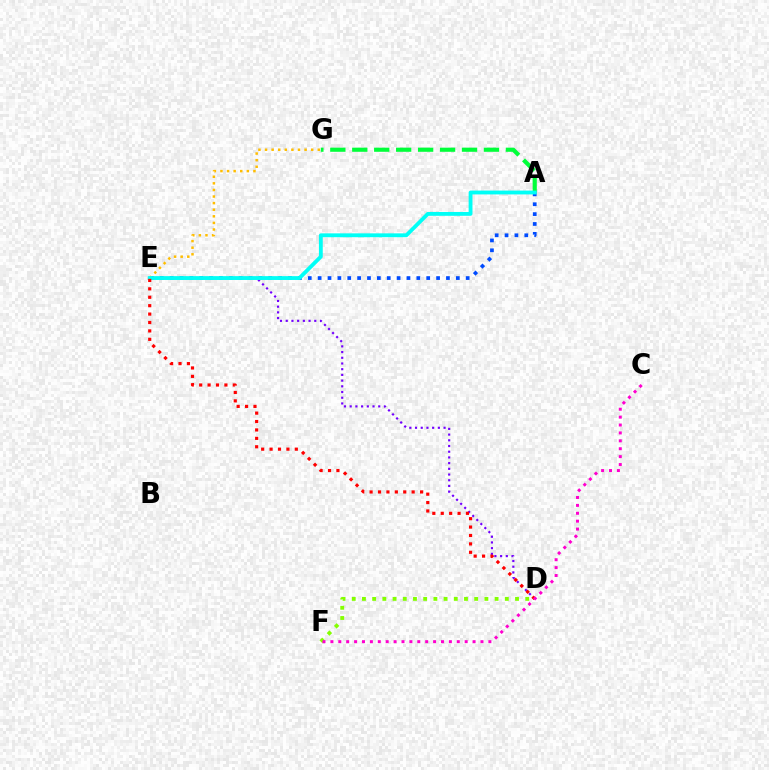{('A', 'G'): [{'color': '#00ff39', 'line_style': 'dashed', 'thickness': 2.98}], ('D', 'E'): [{'color': '#7200ff', 'line_style': 'dotted', 'thickness': 1.55}, {'color': '#ff0000', 'line_style': 'dotted', 'thickness': 2.29}], ('A', 'E'): [{'color': '#004bff', 'line_style': 'dotted', 'thickness': 2.68}, {'color': '#00fff6', 'line_style': 'solid', 'thickness': 2.76}], ('D', 'F'): [{'color': '#84ff00', 'line_style': 'dotted', 'thickness': 2.77}], ('E', 'G'): [{'color': '#ffbd00', 'line_style': 'dotted', 'thickness': 1.79}], ('C', 'F'): [{'color': '#ff00cf', 'line_style': 'dotted', 'thickness': 2.15}]}